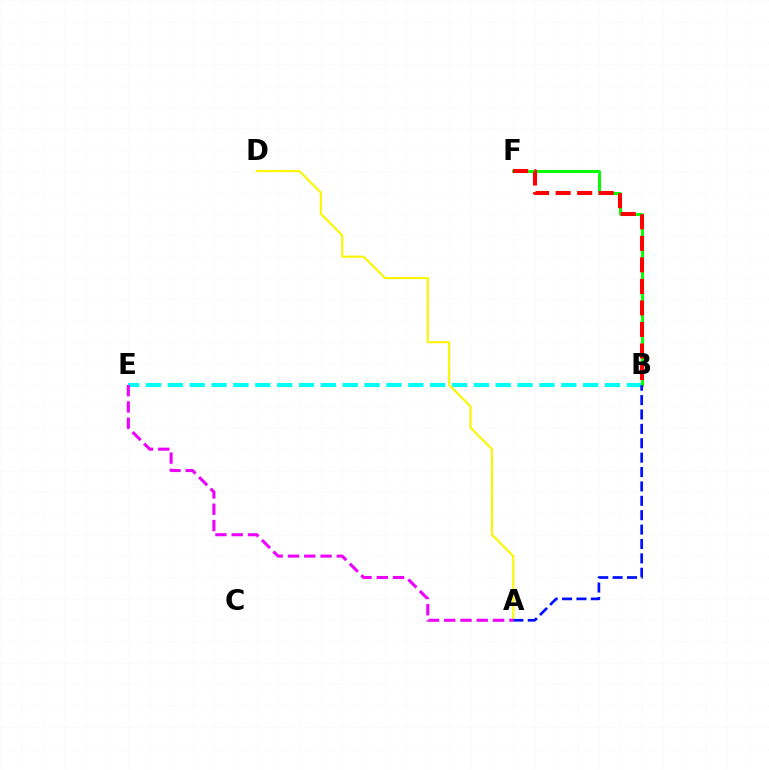{('B', 'E'): [{'color': '#00fff6', 'line_style': 'dashed', 'thickness': 2.97}], ('A', 'D'): [{'color': '#fcf500', 'line_style': 'solid', 'thickness': 1.52}], ('A', 'E'): [{'color': '#ee00ff', 'line_style': 'dashed', 'thickness': 2.21}], ('B', 'F'): [{'color': '#08ff00', 'line_style': 'solid', 'thickness': 2.15}, {'color': '#ff0000', 'line_style': 'dashed', 'thickness': 2.93}], ('A', 'B'): [{'color': '#0010ff', 'line_style': 'dashed', 'thickness': 1.95}]}